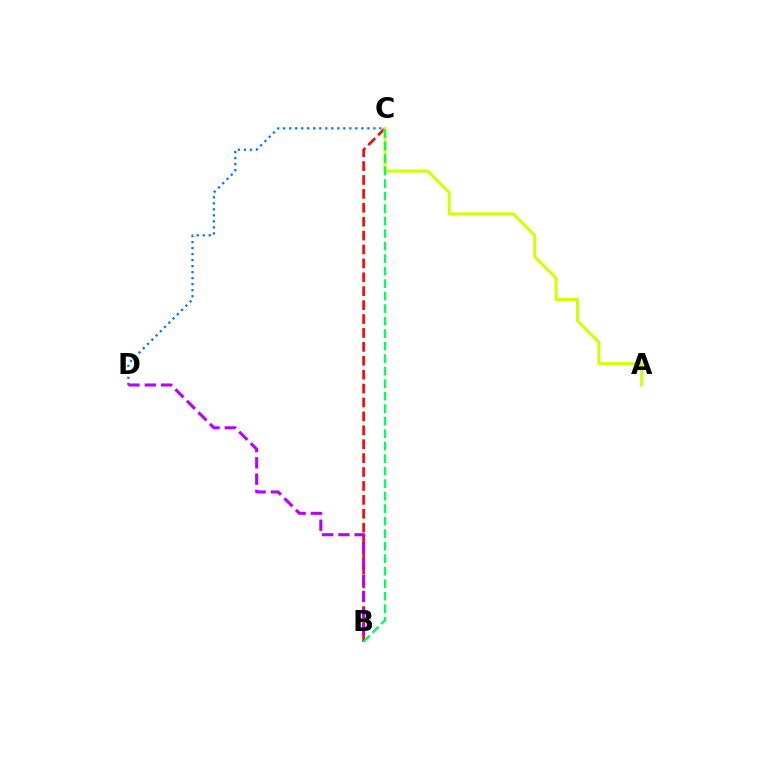{('B', 'C'): [{'color': '#ff0000', 'line_style': 'dashed', 'thickness': 1.89}, {'color': '#00ff5c', 'line_style': 'dashed', 'thickness': 1.7}], ('A', 'C'): [{'color': '#d1ff00', 'line_style': 'solid', 'thickness': 2.15}], ('C', 'D'): [{'color': '#0074ff', 'line_style': 'dotted', 'thickness': 1.63}], ('B', 'D'): [{'color': '#b900ff', 'line_style': 'dashed', 'thickness': 2.21}]}